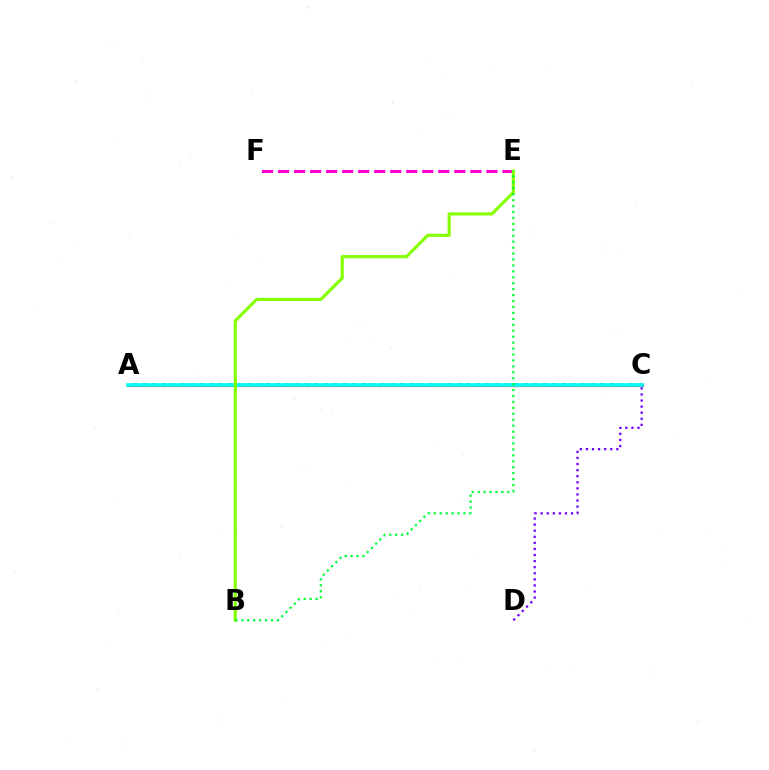{('A', 'C'): [{'color': '#ffbd00', 'line_style': 'dotted', 'thickness': 2.45}, {'color': '#004bff', 'line_style': 'dotted', 'thickness': 2.59}, {'color': '#ff0000', 'line_style': 'solid', 'thickness': 2.24}, {'color': '#00fff6', 'line_style': 'solid', 'thickness': 2.68}], ('E', 'F'): [{'color': '#ff00cf', 'line_style': 'dashed', 'thickness': 2.18}], ('C', 'D'): [{'color': '#7200ff', 'line_style': 'dotted', 'thickness': 1.65}], ('B', 'E'): [{'color': '#84ff00', 'line_style': 'solid', 'thickness': 2.26}, {'color': '#00ff39', 'line_style': 'dotted', 'thickness': 1.61}]}